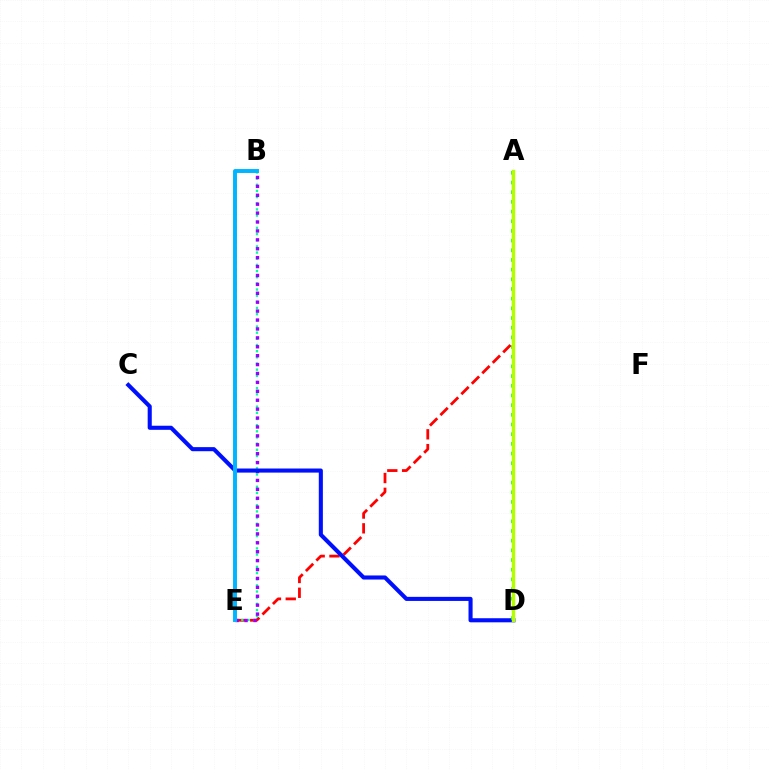{('A', 'D'): [{'color': '#ff00bd', 'line_style': 'solid', 'thickness': 2.12}, {'color': '#08ff00', 'line_style': 'dotted', 'thickness': 2.63}, {'color': '#b3ff00', 'line_style': 'solid', 'thickness': 2.44}], ('A', 'E'): [{'color': '#ff0000', 'line_style': 'dashed', 'thickness': 2.01}], ('B', 'E'): [{'color': '#00ff9d', 'line_style': 'dotted', 'thickness': 1.67}, {'color': '#9b00ff', 'line_style': 'dotted', 'thickness': 2.42}, {'color': '#ffa500', 'line_style': 'dotted', 'thickness': 1.9}, {'color': '#00b5ff', 'line_style': 'solid', 'thickness': 2.84}], ('C', 'D'): [{'color': '#0010ff', 'line_style': 'solid', 'thickness': 2.94}]}